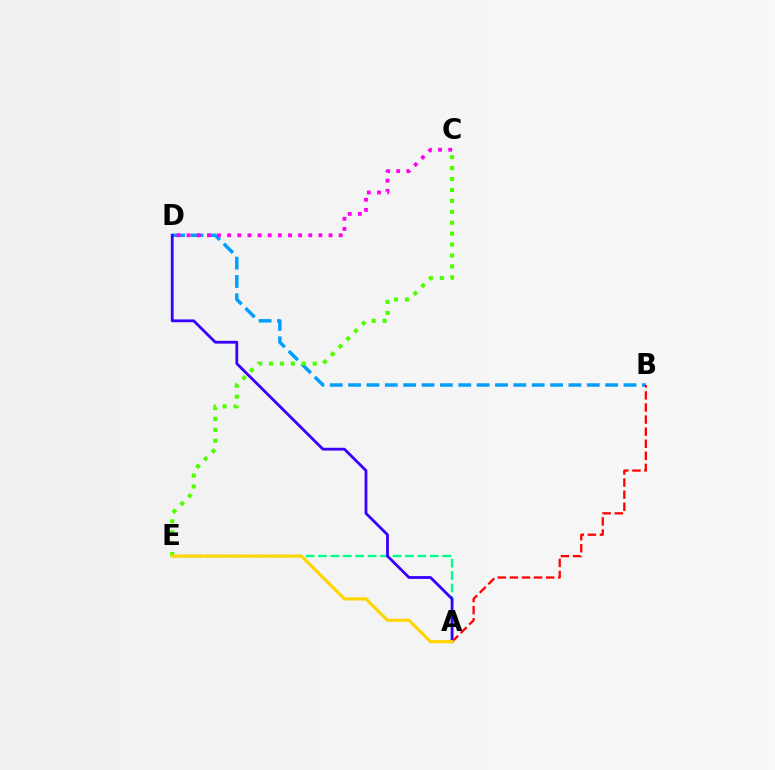{('A', 'E'): [{'color': '#00ff86', 'line_style': 'dashed', 'thickness': 1.69}, {'color': '#ffd500', 'line_style': 'solid', 'thickness': 2.26}], ('B', 'D'): [{'color': '#009eff', 'line_style': 'dashed', 'thickness': 2.49}], ('C', 'E'): [{'color': '#4fff00', 'line_style': 'dotted', 'thickness': 2.97}], ('A', 'D'): [{'color': '#3700ff', 'line_style': 'solid', 'thickness': 2.02}], ('A', 'B'): [{'color': '#ff0000', 'line_style': 'dashed', 'thickness': 1.64}], ('C', 'D'): [{'color': '#ff00ed', 'line_style': 'dotted', 'thickness': 2.75}]}